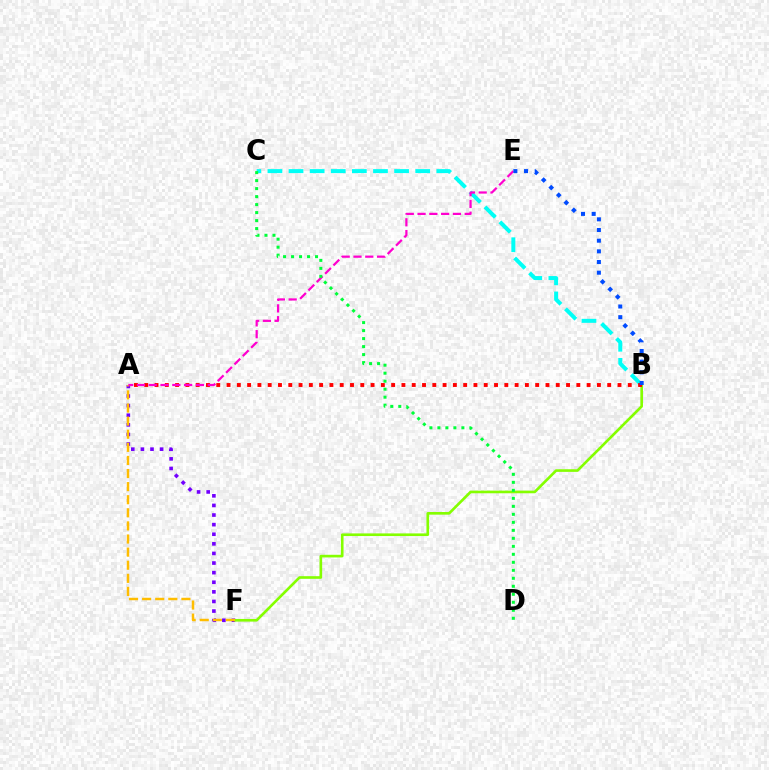{('A', 'F'): [{'color': '#7200ff', 'line_style': 'dotted', 'thickness': 2.61}, {'color': '#ffbd00', 'line_style': 'dashed', 'thickness': 1.78}], ('B', 'C'): [{'color': '#00fff6', 'line_style': 'dashed', 'thickness': 2.87}], ('B', 'F'): [{'color': '#84ff00', 'line_style': 'solid', 'thickness': 1.9}], ('A', 'B'): [{'color': '#ff0000', 'line_style': 'dotted', 'thickness': 2.8}], ('A', 'E'): [{'color': '#ff00cf', 'line_style': 'dashed', 'thickness': 1.6}], ('B', 'E'): [{'color': '#004bff', 'line_style': 'dotted', 'thickness': 2.9}], ('C', 'D'): [{'color': '#00ff39', 'line_style': 'dotted', 'thickness': 2.17}]}